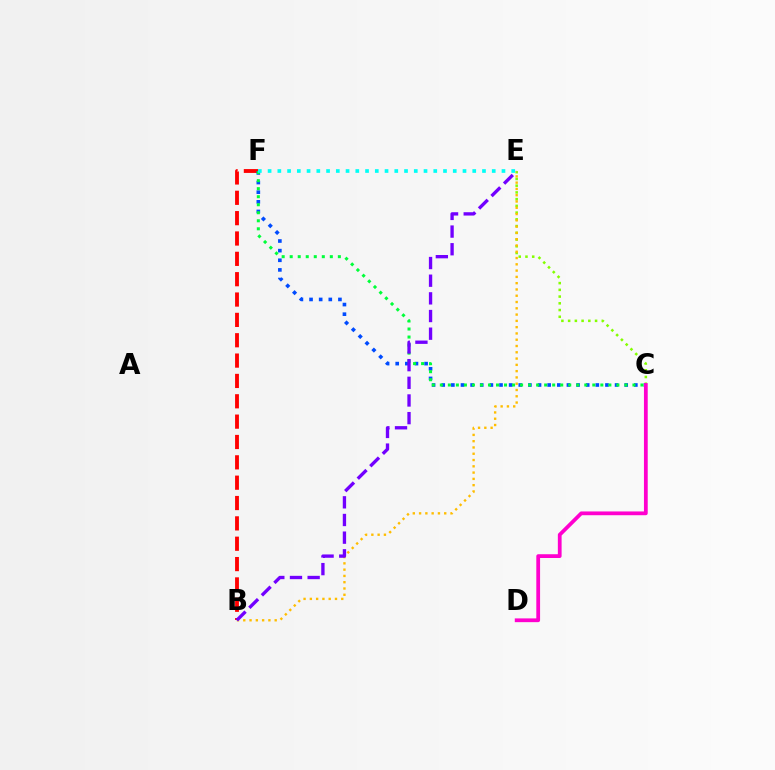{('C', 'E'): [{'color': '#84ff00', 'line_style': 'dotted', 'thickness': 1.83}], ('B', 'F'): [{'color': '#ff0000', 'line_style': 'dashed', 'thickness': 2.76}], ('C', 'F'): [{'color': '#004bff', 'line_style': 'dotted', 'thickness': 2.62}, {'color': '#00ff39', 'line_style': 'dotted', 'thickness': 2.18}], ('B', 'E'): [{'color': '#ffbd00', 'line_style': 'dotted', 'thickness': 1.71}, {'color': '#7200ff', 'line_style': 'dashed', 'thickness': 2.4}], ('C', 'D'): [{'color': '#ff00cf', 'line_style': 'solid', 'thickness': 2.71}], ('E', 'F'): [{'color': '#00fff6', 'line_style': 'dotted', 'thickness': 2.65}]}